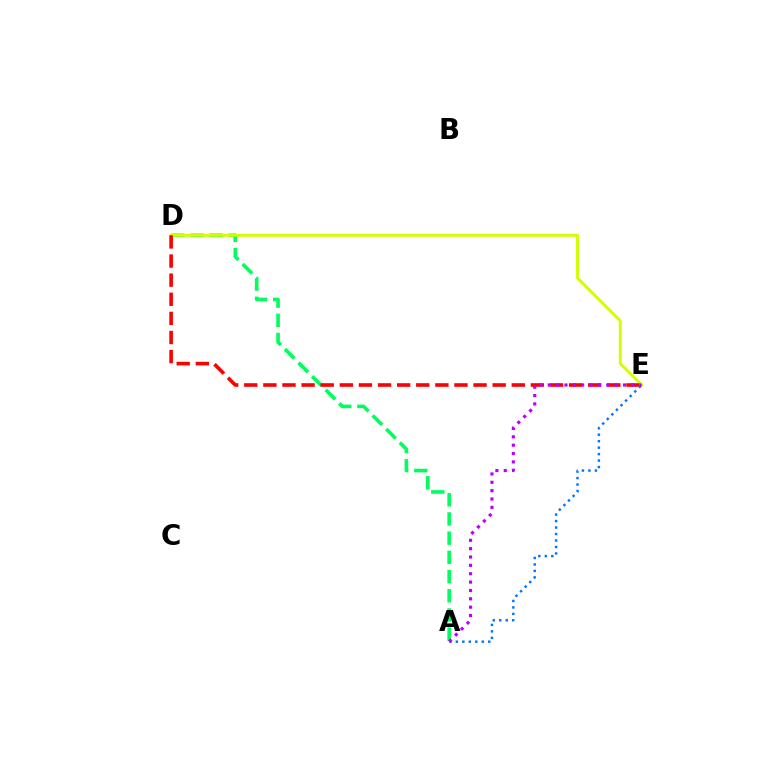{('A', 'D'): [{'color': '#00ff5c', 'line_style': 'dashed', 'thickness': 2.61}], ('D', 'E'): [{'color': '#d1ff00', 'line_style': 'solid', 'thickness': 2.11}, {'color': '#ff0000', 'line_style': 'dashed', 'thickness': 2.6}], ('A', 'E'): [{'color': '#0074ff', 'line_style': 'dotted', 'thickness': 1.76}, {'color': '#b900ff', 'line_style': 'dotted', 'thickness': 2.27}]}